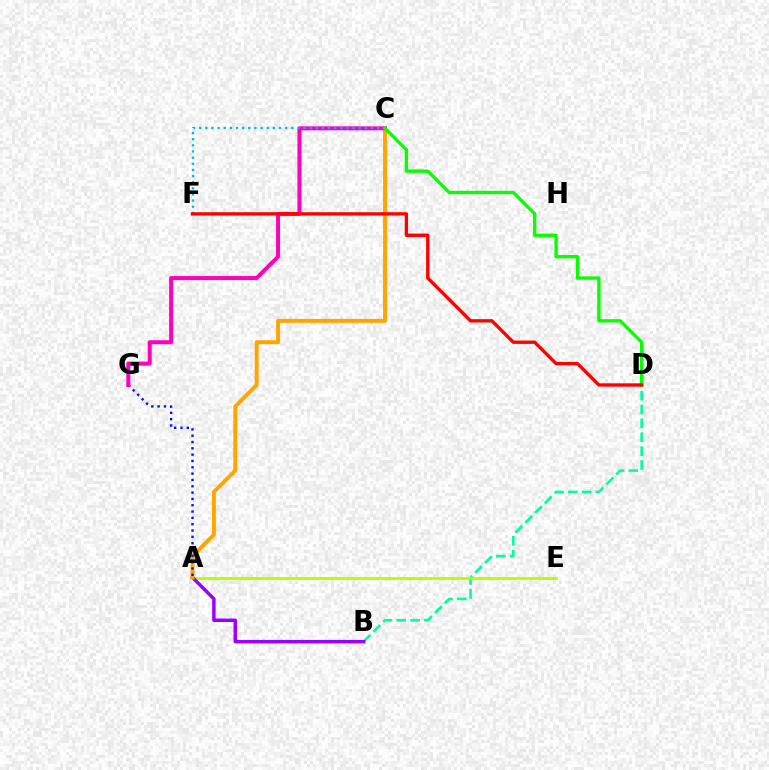{('B', 'D'): [{'color': '#00ff9d', 'line_style': 'dashed', 'thickness': 1.89}], ('A', 'E'): [{'color': '#b3ff00', 'line_style': 'solid', 'thickness': 2.01}], ('A', 'B'): [{'color': '#9b00ff', 'line_style': 'solid', 'thickness': 2.49}], ('A', 'C'): [{'color': '#ffa500', 'line_style': 'solid', 'thickness': 2.83}], ('A', 'G'): [{'color': '#0010ff', 'line_style': 'dotted', 'thickness': 1.72}], ('C', 'G'): [{'color': '#ff00bd', 'line_style': 'solid', 'thickness': 2.87}], ('C', 'F'): [{'color': '#00b5ff', 'line_style': 'dotted', 'thickness': 1.67}], ('C', 'D'): [{'color': '#08ff00', 'line_style': 'solid', 'thickness': 2.41}], ('D', 'F'): [{'color': '#ff0000', 'line_style': 'solid', 'thickness': 2.42}]}